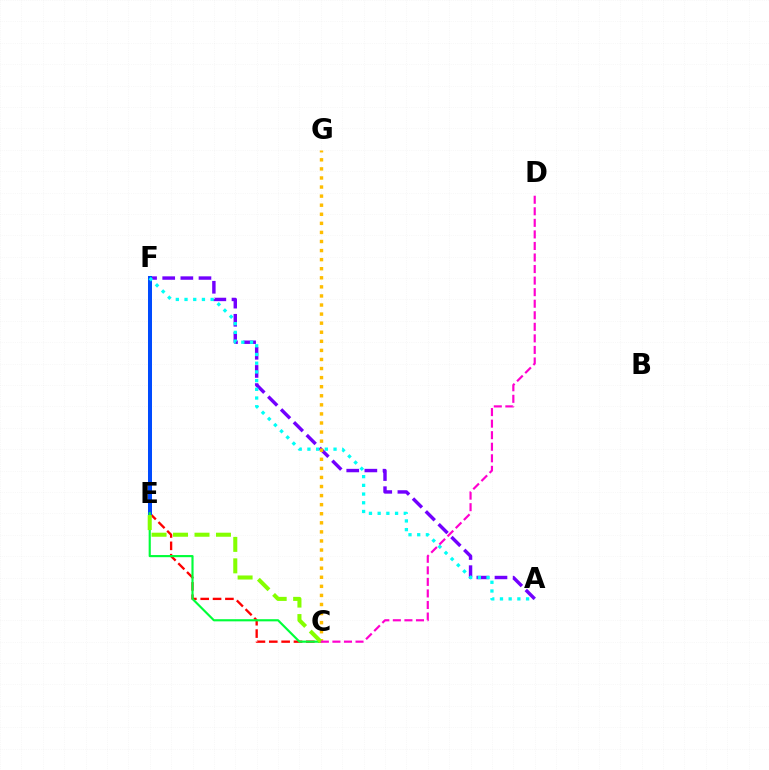{('C', 'E'): [{'color': '#ff0000', 'line_style': 'dashed', 'thickness': 1.68}, {'color': '#00ff39', 'line_style': 'solid', 'thickness': 1.55}, {'color': '#84ff00', 'line_style': 'dashed', 'thickness': 2.92}], ('A', 'F'): [{'color': '#7200ff', 'line_style': 'dashed', 'thickness': 2.46}, {'color': '#00fff6', 'line_style': 'dotted', 'thickness': 2.37}], ('E', 'F'): [{'color': '#004bff', 'line_style': 'solid', 'thickness': 2.88}], ('C', 'G'): [{'color': '#ffbd00', 'line_style': 'dotted', 'thickness': 2.47}], ('C', 'D'): [{'color': '#ff00cf', 'line_style': 'dashed', 'thickness': 1.57}]}